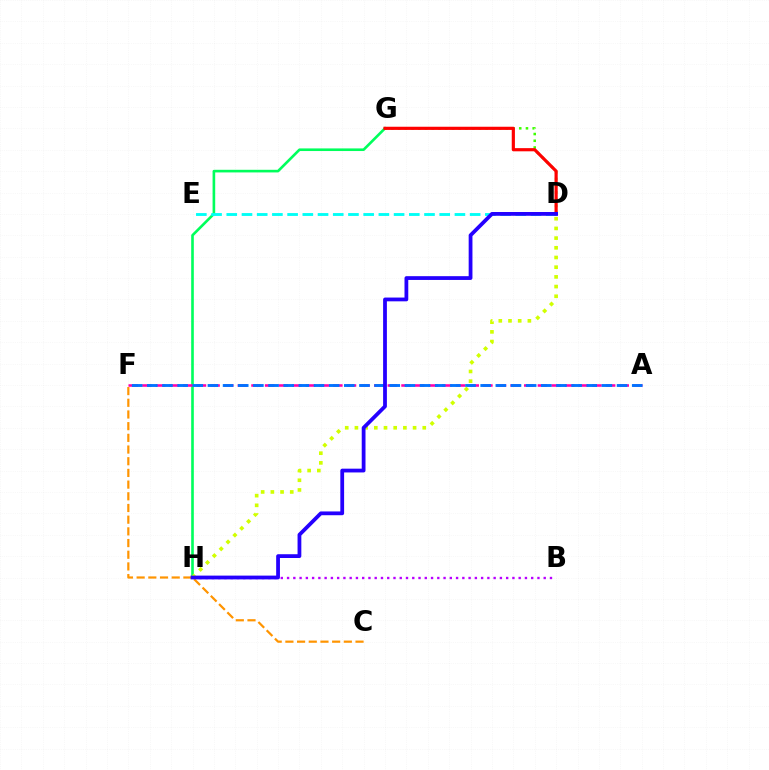{('B', 'H'): [{'color': '#b900ff', 'line_style': 'dotted', 'thickness': 1.7}], ('G', 'H'): [{'color': '#00ff5c', 'line_style': 'solid', 'thickness': 1.89}], ('A', 'F'): [{'color': '#ff00ac', 'line_style': 'dashed', 'thickness': 1.85}, {'color': '#0074ff', 'line_style': 'dashed', 'thickness': 2.06}], ('D', 'G'): [{'color': '#3dff00', 'line_style': 'dotted', 'thickness': 1.83}, {'color': '#ff0000', 'line_style': 'solid', 'thickness': 2.28}], ('D', 'E'): [{'color': '#00fff6', 'line_style': 'dashed', 'thickness': 2.07}], ('C', 'F'): [{'color': '#ff9400', 'line_style': 'dashed', 'thickness': 1.59}], ('D', 'H'): [{'color': '#d1ff00', 'line_style': 'dotted', 'thickness': 2.63}, {'color': '#2500ff', 'line_style': 'solid', 'thickness': 2.72}]}